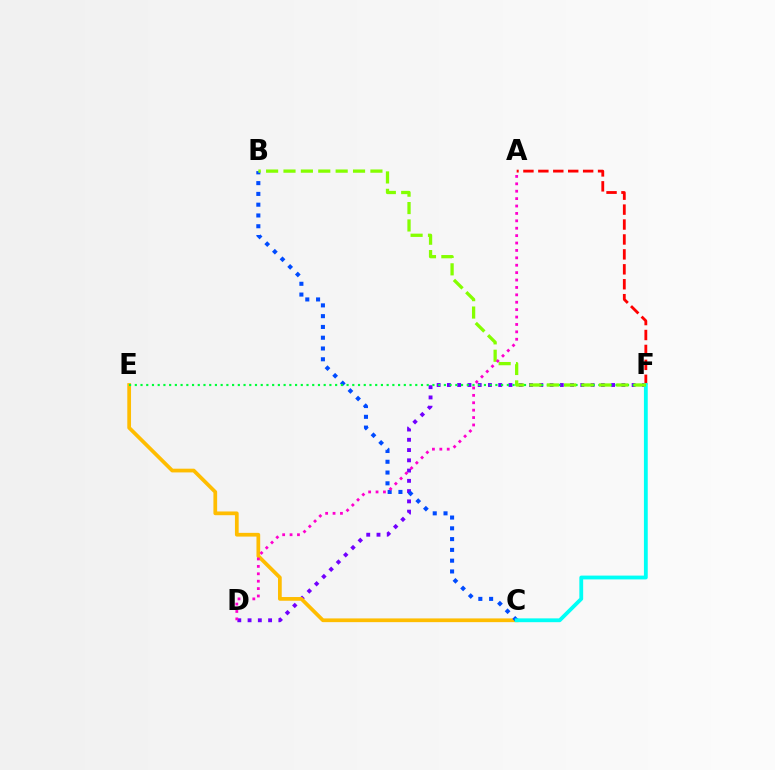{('D', 'F'): [{'color': '#7200ff', 'line_style': 'dotted', 'thickness': 2.79}], ('C', 'E'): [{'color': '#ffbd00', 'line_style': 'solid', 'thickness': 2.68}], ('B', 'C'): [{'color': '#004bff', 'line_style': 'dotted', 'thickness': 2.93}], ('A', 'F'): [{'color': '#ff0000', 'line_style': 'dashed', 'thickness': 2.03}], ('C', 'F'): [{'color': '#00fff6', 'line_style': 'solid', 'thickness': 2.75}], ('E', 'F'): [{'color': '#00ff39', 'line_style': 'dotted', 'thickness': 1.56}], ('B', 'F'): [{'color': '#84ff00', 'line_style': 'dashed', 'thickness': 2.36}], ('A', 'D'): [{'color': '#ff00cf', 'line_style': 'dotted', 'thickness': 2.01}]}